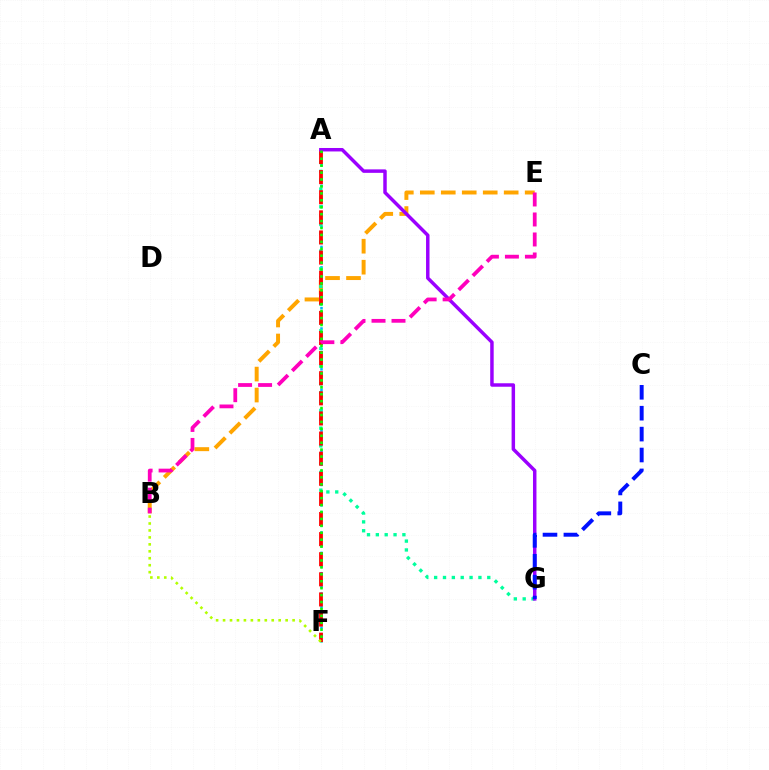{('A', 'F'): [{'color': '#00b5ff', 'line_style': 'dotted', 'thickness': 1.85}, {'color': '#ff0000', 'line_style': 'dashed', 'thickness': 2.73}, {'color': '#08ff00', 'line_style': 'dotted', 'thickness': 1.88}], ('B', 'E'): [{'color': '#ffa500', 'line_style': 'dashed', 'thickness': 2.85}, {'color': '#ff00bd', 'line_style': 'dashed', 'thickness': 2.72}], ('A', 'G'): [{'color': '#00ff9d', 'line_style': 'dotted', 'thickness': 2.41}, {'color': '#9b00ff', 'line_style': 'solid', 'thickness': 2.5}], ('B', 'F'): [{'color': '#b3ff00', 'line_style': 'dotted', 'thickness': 1.89}], ('C', 'G'): [{'color': '#0010ff', 'line_style': 'dashed', 'thickness': 2.84}]}